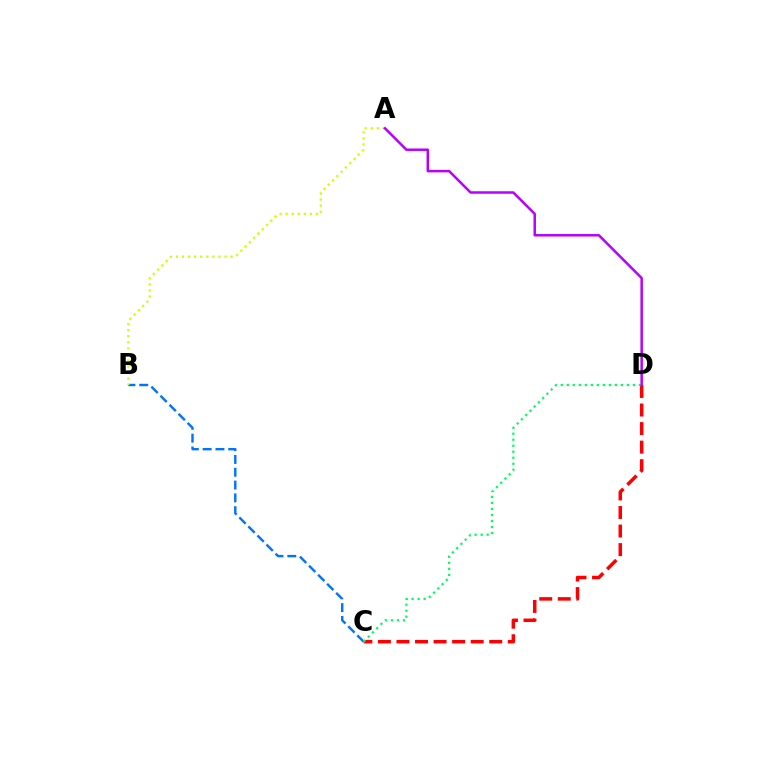{('C', 'D'): [{'color': '#ff0000', 'line_style': 'dashed', 'thickness': 2.52}, {'color': '#00ff5c', 'line_style': 'dotted', 'thickness': 1.63}], ('B', 'C'): [{'color': '#0074ff', 'line_style': 'dashed', 'thickness': 1.74}], ('A', 'B'): [{'color': '#d1ff00', 'line_style': 'dotted', 'thickness': 1.65}], ('A', 'D'): [{'color': '#b900ff', 'line_style': 'solid', 'thickness': 1.8}]}